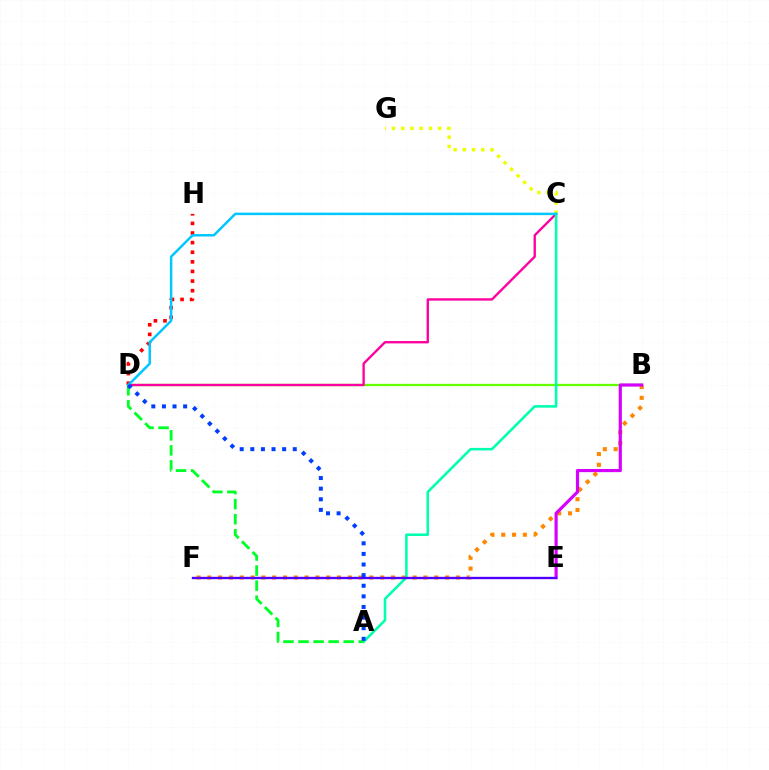{('B', 'D'): [{'color': '#66ff00', 'line_style': 'solid', 'thickness': 1.66}], ('B', 'F'): [{'color': '#ff8800', 'line_style': 'dotted', 'thickness': 2.94}], ('C', 'D'): [{'color': '#ff00a0', 'line_style': 'solid', 'thickness': 1.7}, {'color': '#00c7ff', 'line_style': 'solid', 'thickness': 1.79}], ('C', 'G'): [{'color': '#eeff00', 'line_style': 'dotted', 'thickness': 2.51}], ('B', 'E'): [{'color': '#d600ff', 'line_style': 'solid', 'thickness': 2.28}], ('A', 'C'): [{'color': '#00ffaf', 'line_style': 'solid', 'thickness': 1.85}], ('E', 'F'): [{'color': '#4f00ff', 'line_style': 'solid', 'thickness': 1.7}], ('D', 'H'): [{'color': '#ff0000', 'line_style': 'dotted', 'thickness': 2.61}], ('A', 'D'): [{'color': '#00ff27', 'line_style': 'dashed', 'thickness': 2.05}, {'color': '#003fff', 'line_style': 'dotted', 'thickness': 2.88}]}